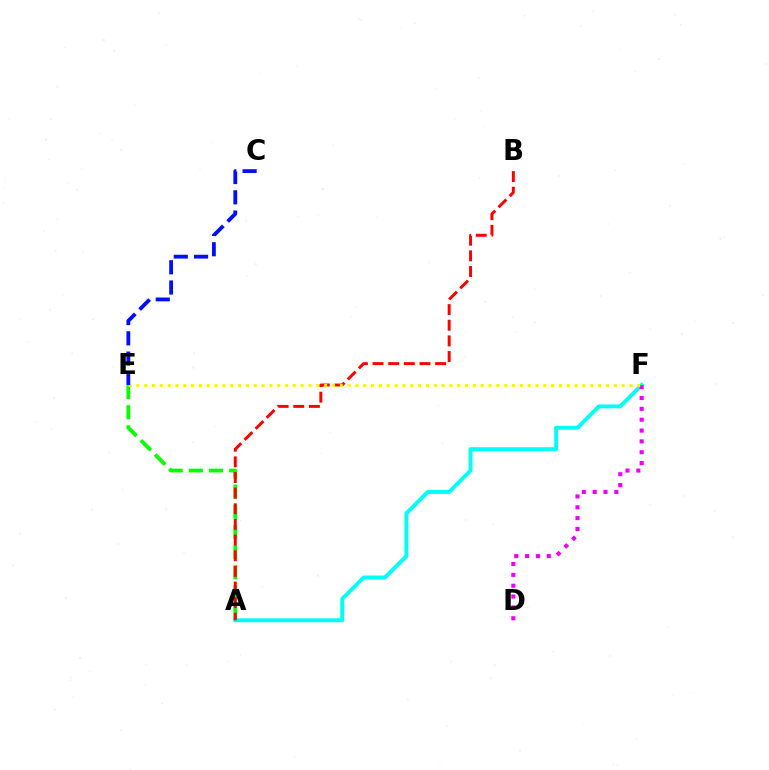{('A', 'E'): [{'color': '#08ff00', 'line_style': 'dashed', 'thickness': 2.74}], ('A', 'F'): [{'color': '#00fff6', 'line_style': 'solid', 'thickness': 2.82}], ('D', 'F'): [{'color': '#ee00ff', 'line_style': 'dotted', 'thickness': 2.94}], ('A', 'B'): [{'color': '#ff0000', 'line_style': 'dashed', 'thickness': 2.13}], ('E', 'F'): [{'color': '#fcf500', 'line_style': 'dotted', 'thickness': 2.13}], ('C', 'E'): [{'color': '#0010ff', 'line_style': 'dashed', 'thickness': 2.75}]}